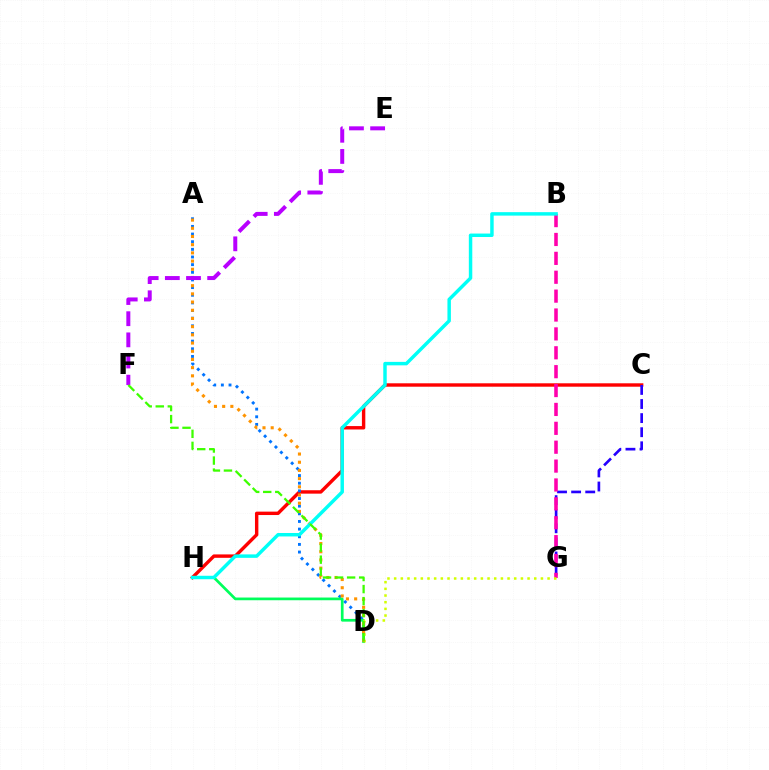{('C', 'H'): [{'color': '#ff0000', 'line_style': 'solid', 'thickness': 2.45}], ('A', 'D'): [{'color': '#0074ff', 'line_style': 'dotted', 'thickness': 2.08}, {'color': '#ff9400', 'line_style': 'dotted', 'thickness': 2.23}], ('D', 'H'): [{'color': '#00ff5c', 'line_style': 'solid', 'thickness': 1.95}], ('C', 'G'): [{'color': '#2500ff', 'line_style': 'dashed', 'thickness': 1.91}], ('B', 'G'): [{'color': '#ff00ac', 'line_style': 'dashed', 'thickness': 2.57}], ('D', 'G'): [{'color': '#d1ff00', 'line_style': 'dotted', 'thickness': 1.81}], ('B', 'H'): [{'color': '#00fff6', 'line_style': 'solid', 'thickness': 2.49}], ('E', 'F'): [{'color': '#b900ff', 'line_style': 'dashed', 'thickness': 2.87}], ('D', 'F'): [{'color': '#3dff00', 'line_style': 'dashed', 'thickness': 1.63}]}